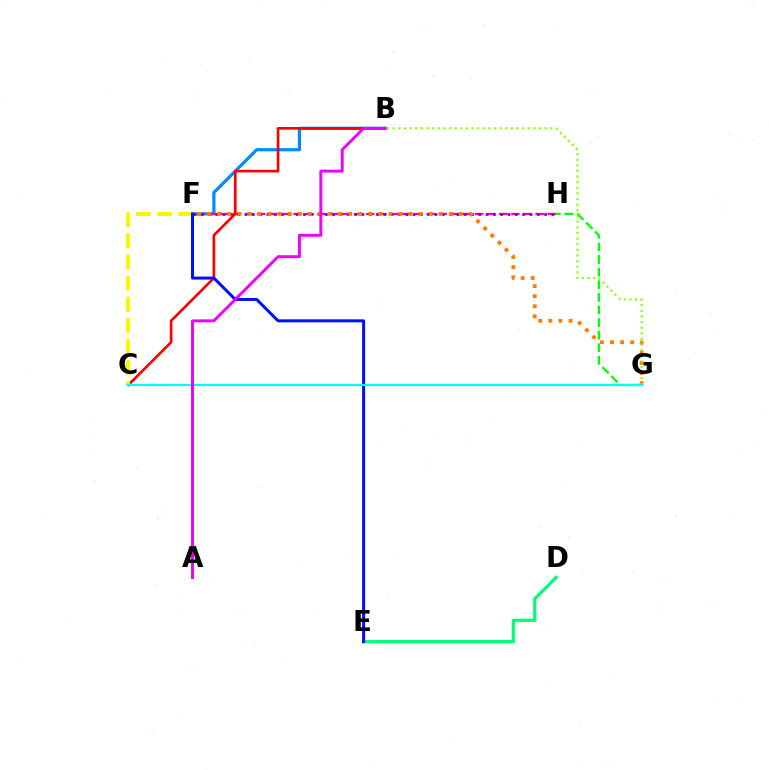{('B', 'F'): [{'color': '#008cff', 'line_style': 'solid', 'thickness': 2.31}], ('G', 'H'): [{'color': '#08ff00', 'line_style': 'dashed', 'thickness': 1.71}], ('F', 'H'): [{'color': '#ff0094', 'line_style': 'dashed', 'thickness': 1.64}, {'color': '#7200ff', 'line_style': 'dotted', 'thickness': 1.99}], ('B', 'C'): [{'color': '#ff0000', 'line_style': 'solid', 'thickness': 1.92}], ('C', 'F'): [{'color': '#fcf500', 'line_style': 'dashed', 'thickness': 2.87}], ('F', 'G'): [{'color': '#ff7c00', 'line_style': 'dotted', 'thickness': 2.74}], ('D', 'E'): [{'color': '#00ff74', 'line_style': 'solid', 'thickness': 2.29}], ('B', 'G'): [{'color': '#84ff00', 'line_style': 'dotted', 'thickness': 1.53}], ('E', 'F'): [{'color': '#0010ff', 'line_style': 'solid', 'thickness': 2.16}], ('C', 'G'): [{'color': '#00fff6', 'line_style': 'solid', 'thickness': 1.6}], ('A', 'B'): [{'color': '#ee00ff', 'line_style': 'solid', 'thickness': 2.11}]}